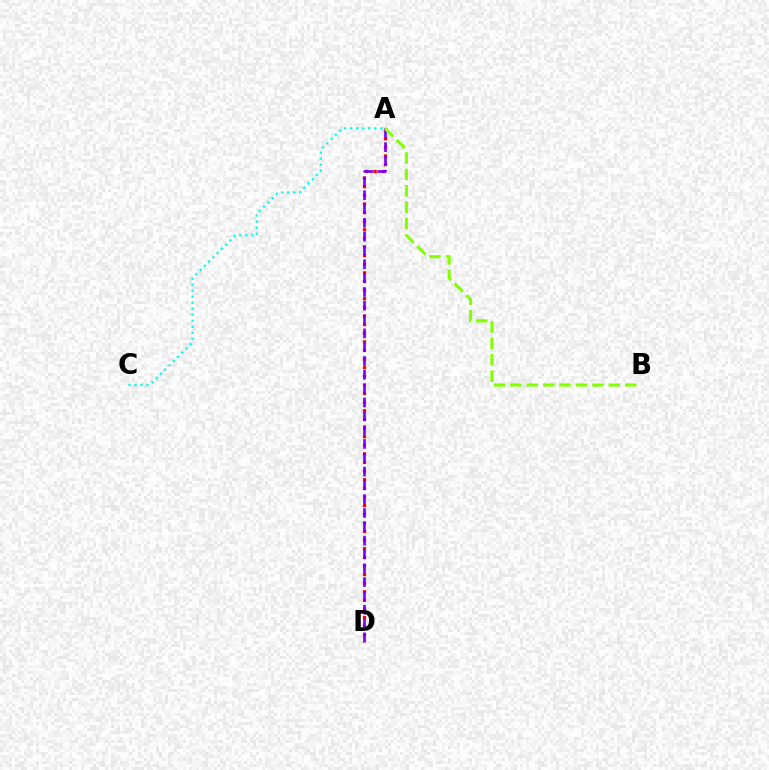{('A', 'D'): [{'color': '#ff0000', 'line_style': 'dotted', 'thickness': 2.34}, {'color': '#7200ff', 'line_style': 'dashed', 'thickness': 1.88}], ('A', 'B'): [{'color': '#84ff00', 'line_style': 'dashed', 'thickness': 2.23}], ('A', 'C'): [{'color': '#00fff6', 'line_style': 'dotted', 'thickness': 1.63}]}